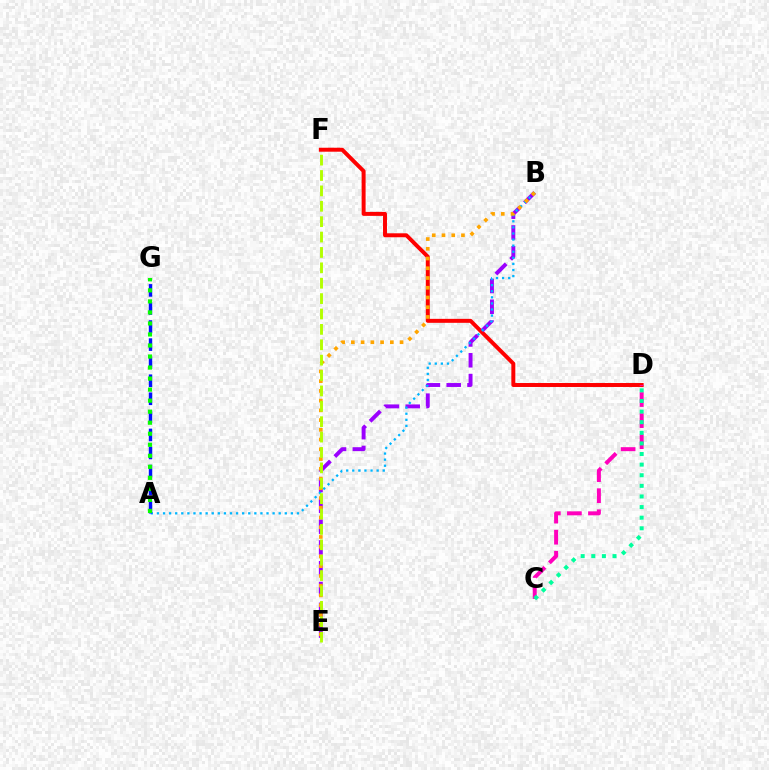{('D', 'F'): [{'color': '#ff0000', 'line_style': 'solid', 'thickness': 2.85}], ('B', 'E'): [{'color': '#9b00ff', 'line_style': 'dashed', 'thickness': 2.82}, {'color': '#ffa500', 'line_style': 'dotted', 'thickness': 2.65}], ('C', 'D'): [{'color': '#ff00bd', 'line_style': 'dashed', 'thickness': 2.86}, {'color': '#00ff9d', 'line_style': 'dotted', 'thickness': 2.88}], ('A', 'B'): [{'color': '#00b5ff', 'line_style': 'dotted', 'thickness': 1.65}], ('A', 'G'): [{'color': '#0010ff', 'line_style': 'dashed', 'thickness': 2.45}, {'color': '#08ff00', 'line_style': 'dotted', 'thickness': 3.0}], ('E', 'F'): [{'color': '#b3ff00', 'line_style': 'dashed', 'thickness': 2.09}]}